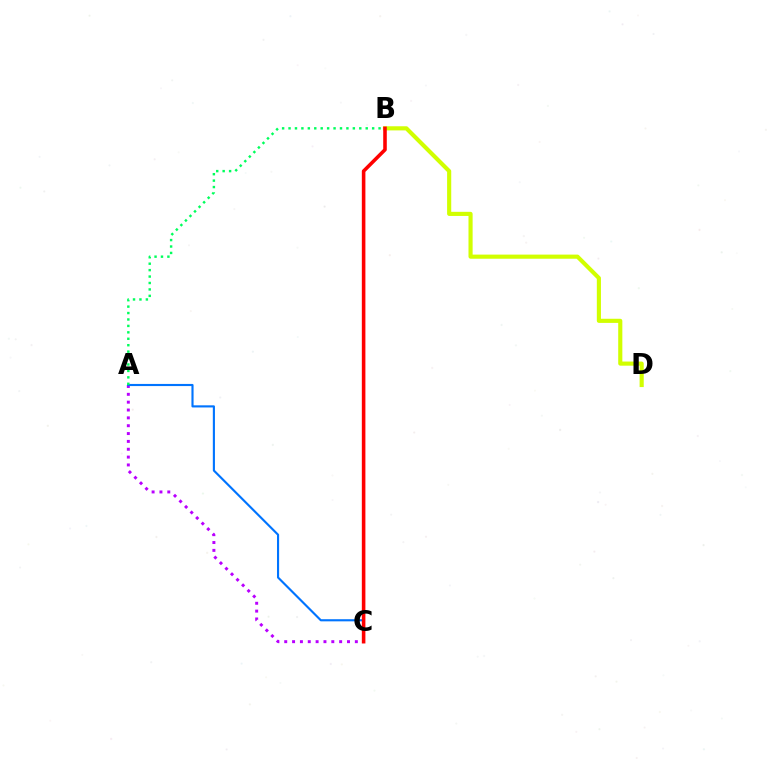{('A', 'C'): [{'color': '#b900ff', 'line_style': 'dotted', 'thickness': 2.13}, {'color': '#0074ff', 'line_style': 'solid', 'thickness': 1.53}], ('A', 'B'): [{'color': '#00ff5c', 'line_style': 'dotted', 'thickness': 1.75}], ('B', 'D'): [{'color': '#d1ff00', 'line_style': 'solid', 'thickness': 2.97}], ('B', 'C'): [{'color': '#ff0000', 'line_style': 'solid', 'thickness': 2.57}]}